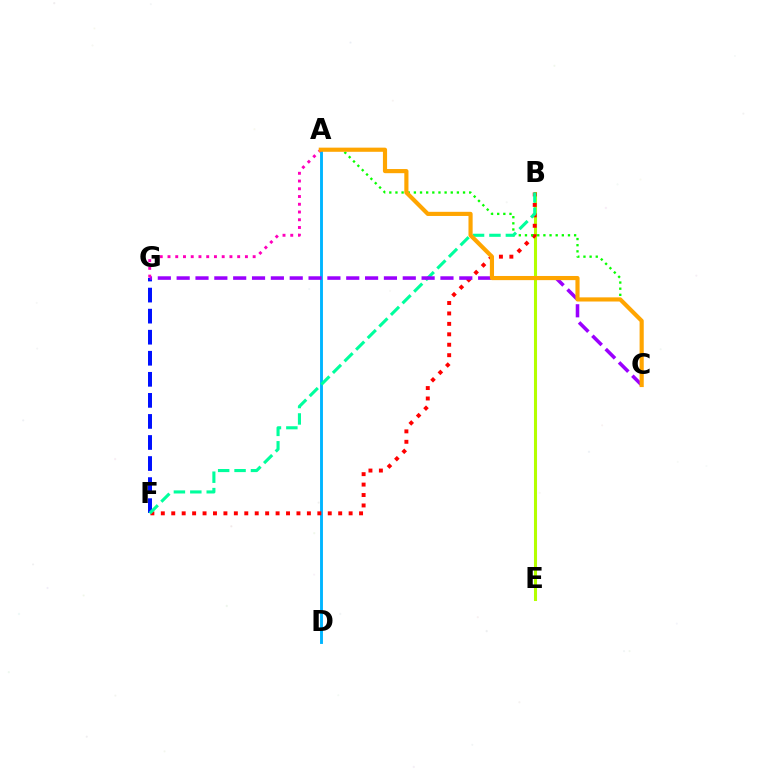{('B', 'E'): [{'color': '#b3ff00', 'line_style': 'solid', 'thickness': 2.2}], ('A', 'D'): [{'color': '#00b5ff', 'line_style': 'solid', 'thickness': 2.08}], ('B', 'F'): [{'color': '#ff0000', 'line_style': 'dotted', 'thickness': 2.83}, {'color': '#00ff9d', 'line_style': 'dashed', 'thickness': 2.23}], ('F', 'G'): [{'color': '#0010ff', 'line_style': 'dashed', 'thickness': 2.86}], ('A', 'C'): [{'color': '#08ff00', 'line_style': 'dotted', 'thickness': 1.67}, {'color': '#ffa500', 'line_style': 'solid', 'thickness': 2.99}], ('C', 'G'): [{'color': '#9b00ff', 'line_style': 'dashed', 'thickness': 2.56}], ('A', 'G'): [{'color': '#ff00bd', 'line_style': 'dotted', 'thickness': 2.1}]}